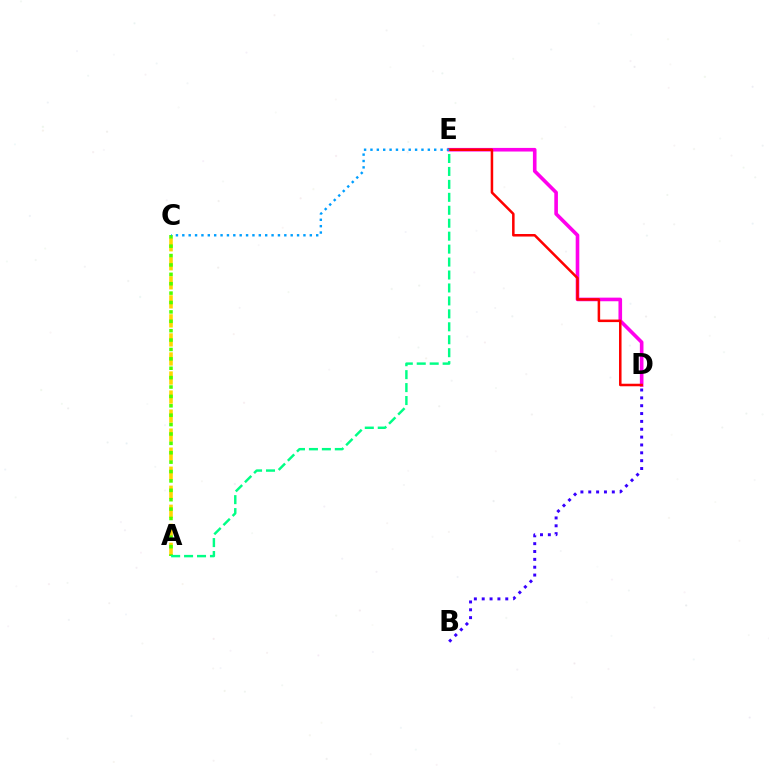{('A', 'C'): [{'color': '#ffd500', 'line_style': 'dashed', 'thickness': 2.59}, {'color': '#4fff00', 'line_style': 'dotted', 'thickness': 2.55}], ('A', 'E'): [{'color': '#00ff86', 'line_style': 'dashed', 'thickness': 1.76}], ('D', 'E'): [{'color': '#ff00ed', 'line_style': 'solid', 'thickness': 2.6}, {'color': '#ff0000', 'line_style': 'solid', 'thickness': 1.82}], ('B', 'D'): [{'color': '#3700ff', 'line_style': 'dotted', 'thickness': 2.13}], ('C', 'E'): [{'color': '#009eff', 'line_style': 'dotted', 'thickness': 1.73}]}